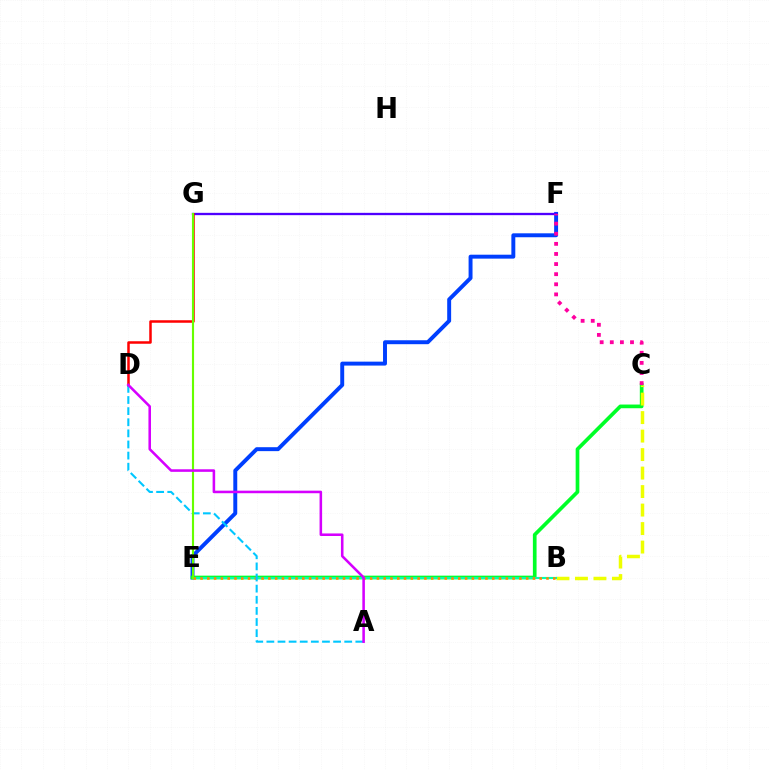{('E', 'F'): [{'color': '#003fff', 'line_style': 'solid', 'thickness': 2.83}], ('C', 'E'): [{'color': '#00ff27', 'line_style': 'solid', 'thickness': 2.66}], ('B', 'C'): [{'color': '#eeff00', 'line_style': 'dashed', 'thickness': 2.51}], ('F', 'G'): [{'color': '#4f00ff', 'line_style': 'solid', 'thickness': 1.67}], ('D', 'G'): [{'color': '#ff0000', 'line_style': 'solid', 'thickness': 1.81}], ('B', 'E'): [{'color': '#00ffaf', 'line_style': 'solid', 'thickness': 1.55}, {'color': '#ff8800', 'line_style': 'dotted', 'thickness': 1.84}], ('A', 'D'): [{'color': '#00c7ff', 'line_style': 'dashed', 'thickness': 1.51}, {'color': '#d600ff', 'line_style': 'solid', 'thickness': 1.84}], ('C', 'F'): [{'color': '#ff00a0', 'line_style': 'dotted', 'thickness': 2.75}], ('E', 'G'): [{'color': '#66ff00', 'line_style': 'solid', 'thickness': 1.53}]}